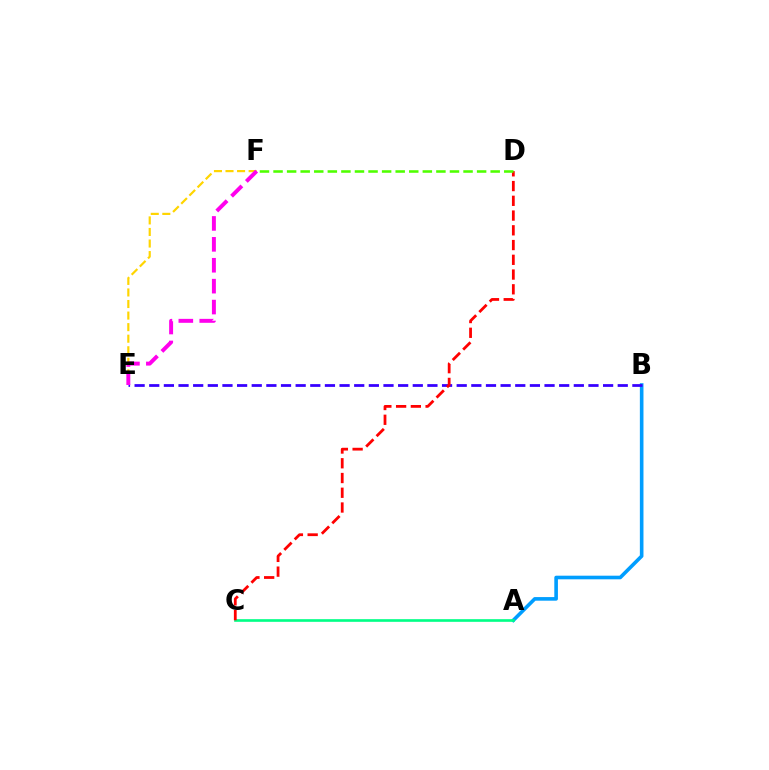{('A', 'B'): [{'color': '#009eff', 'line_style': 'solid', 'thickness': 2.6}], ('E', 'F'): [{'color': '#ffd500', 'line_style': 'dashed', 'thickness': 1.57}, {'color': '#ff00ed', 'line_style': 'dashed', 'thickness': 2.84}], ('B', 'E'): [{'color': '#3700ff', 'line_style': 'dashed', 'thickness': 1.99}], ('A', 'C'): [{'color': '#00ff86', 'line_style': 'solid', 'thickness': 1.91}], ('C', 'D'): [{'color': '#ff0000', 'line_style': 'dashed', 'thickness': 2.0}], ('D', 'F'): [{'color': '#4fff00', 'line_style': 'dashed', 'thickness': 1.84}]}